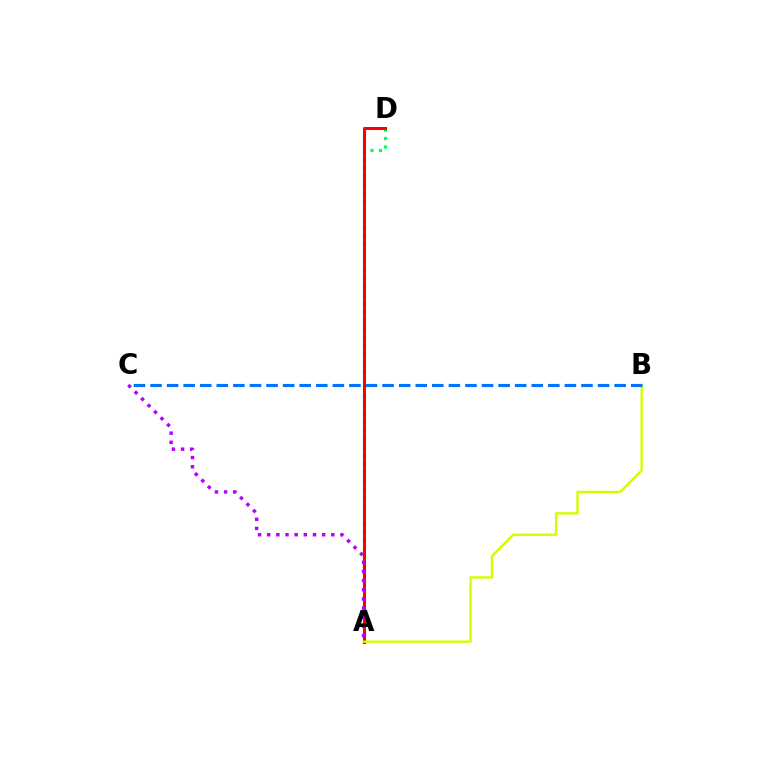{('A', 'D'): [{'color': '#00ff5c', 'line_style': 'dotted', 'thickness': 2.3}, {'color': '#ff0000', 'line_style': 'solid', 'thickness': 2.19}], ('A', 'B'): [{'color': '#d1ff00', 'line_style': 'solid', 'thickness': 1.71}], ('A', 'C'): [{'color': '#b900ff', 'line_style': 'dotted', 'thickness': 2.49}], ('B', 'C'): [{'color': '#0074ff', 'line_style': 'dashed', 'thickness': 2.25}]}